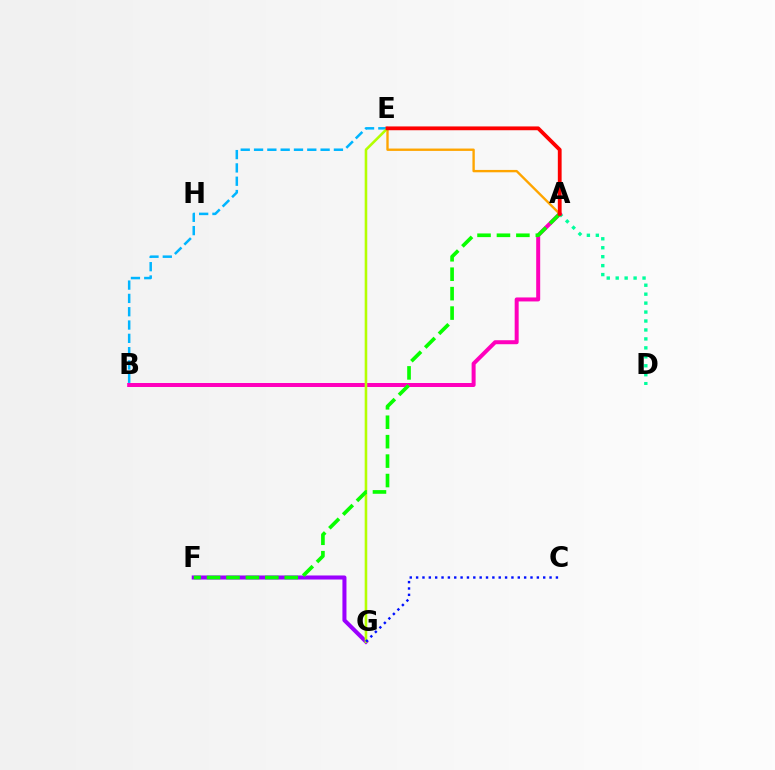{('B', 'E'): [{'color': '#00b5ff', 'line_style': 'dashed', 'thickness': 1.81}], ('F', 'G'): [{'color': '#9b00ff', 'line_style': 'solid', 'thickness': 2.91}], ('A', 'D'): [{'color': '#00ff9d', 'line_style': 'dotted', 'thickness': 2.43}], ('A', 'E'): [{'color': '#ffa500', 'line_style': 'solid', 'thickness': 1.7}, {'color': '#ff0000', 'line_style': 'solid', 'thickness': 2.74}], ('A', 'B'): [{'color': '#ff00bd', 'line_style': 'solid', 'thickness': 2.88}], ('E', 'G'): [{'color': '#b3ff00', 'line_style': 'solid', 'thickness': 1.85}], ('A', 'F'): [{'color': '#08ff00', 'line_style': 'dashed', 'thickness': 2.64}], ('C', 'G'): [{'color': '#0010ff', 'line_style': 'dotted', 'thickness': 1.73}]}